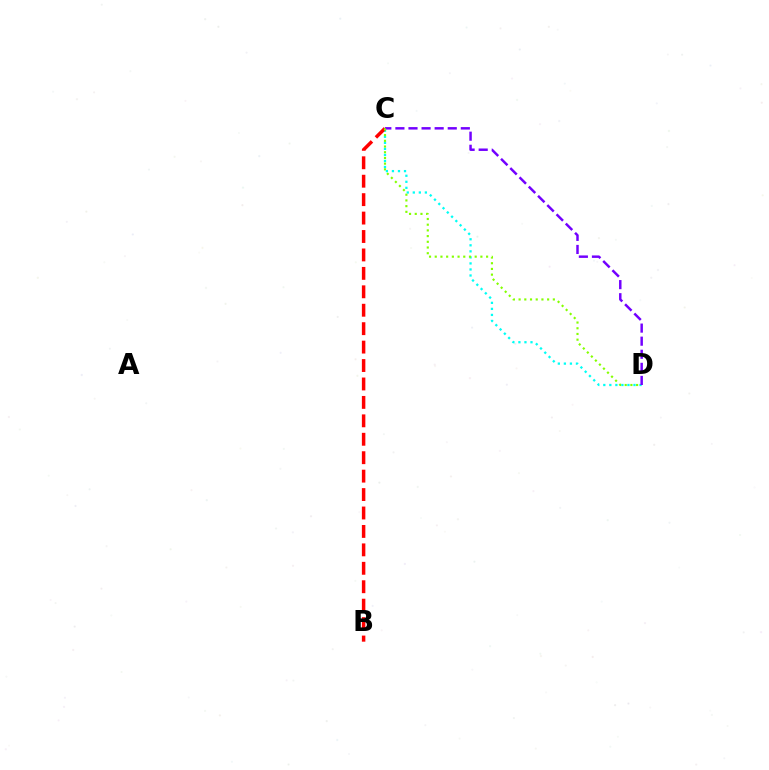{('C', 'D'): [{'color': '#00fff6', 'line_style': 'dotted', 'thickness': 1.64}, {'color': '#7200ff', 'line_style': 'dashed', 'thickness': 1.78}, {'color': '#84ff00', 'line_style': 'dotted', 'thickness': 1.55}], ('B', 'C'): [{'color': '#ff0000', 'line_style': 'dashed', 'thickness': 2.5}]}